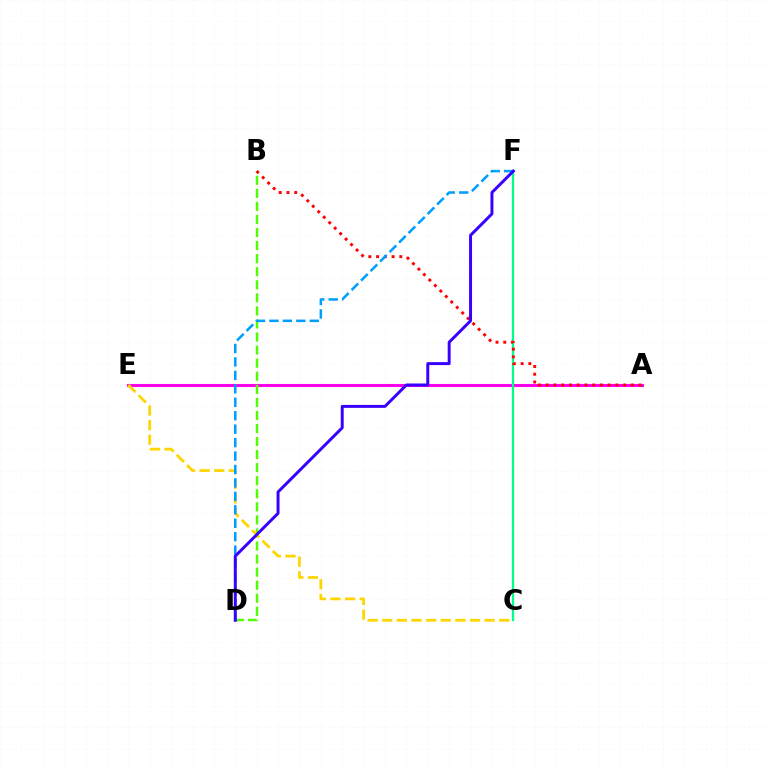{('A', 'E'): [{'color': '#ff00ed', 'line_style': 'solid', 'thickness': 2.21}], ('B', 'D'): [{'color': '#4fff00', 'line_style': 'dashed', 'thickness': 1.77}], ('C', 'F'): [{'color': '#00ff86', 'line_style': 'solid', 'thickness': 1.64}], ('C', 'E'): [{'color': '#ffd500', 'line_style': 'dashed', 'thickness': 1.99}], ('A', 'B'): [{'color': '#ff0000', 'line_style': 'dotted', 'thickness': 2.1}], ('D', 'F'): [{'color': '#009eff', 'line_style': 'dashed', 'thickness': 1.83}, {'color': '#3700ff', 'line_style': 'solid', 'thickness': 2.13}]}